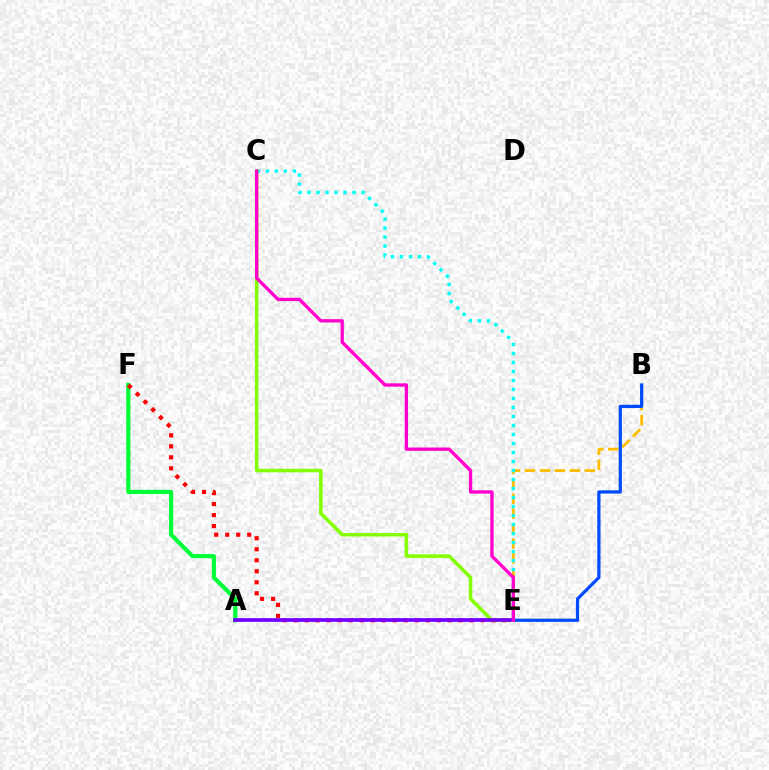{('B', 'E'): [{'color': '#ffbd00', 'line_style': 'dashed', 'thickness': 2.03}, {'color': '#004bff', 'line_style': 'solid', 'thickness': 2.32}], ('C', 'E'): [{'color': '#00fff6', 'line_style': 'dotted', 'thickness': 2.45}, {'color': '#84ff00', 'line_style': 'solid', 'thickness': 2.52}, {'color': '#ff00cf', 'line_style': 'solid', 'thickness': 2.39}], ('A', 'F'): [{'color': '#00ff39', 'line_style': 'solid', 'thickness': 2.98}], ('E', 'F'): [{'color': '#ff0000', 'line_style': 'dotted', 'thickness': 2.99}], ('A', 'E'): [{'color': '#7200ff', 'line_style': 'solid', 'thickness': 2.65}]}